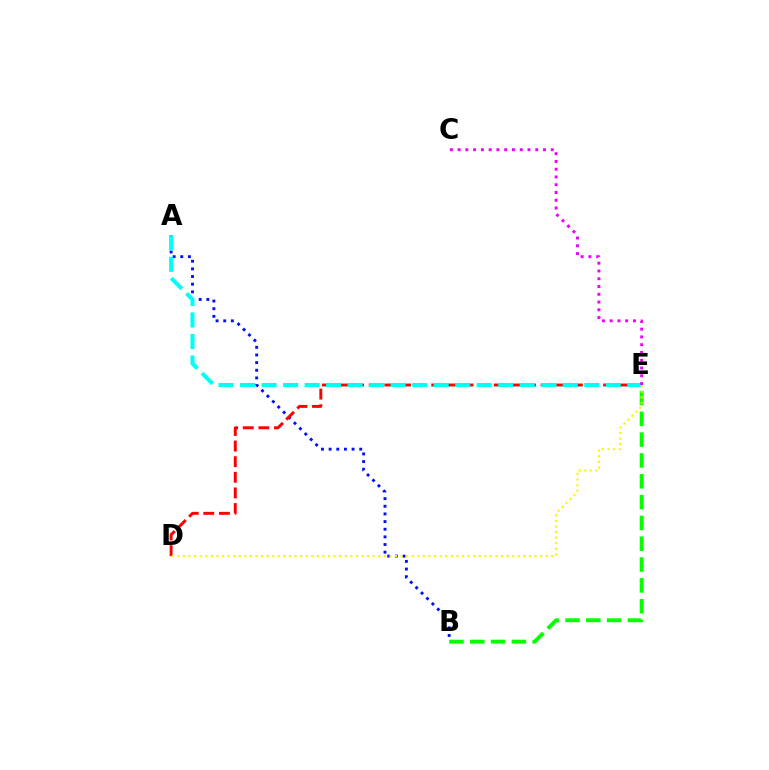{('A', 'B'): [{'color': '#0010ff', 'line_style': 'dotted', 'thickness': 2.08}], ('B', 'E'): [{'color': '#08ff00', 'line_style': 'dashed', 'thickness': 2.83}], ('D', 'E'): [{'color': '#ff0000', 'line_style': 'dashed', 'thickness': 2.12}, {'color': '#fcf500', 'line_style': 'dotted', 'thickness': 1.52}], ('A', 'E'): [{'color': '#00fff6', 'line_style': 'dashed', 'thickness': 2.92}], ('C', 'E'): [{'color': '#ee00ff', 'line_style': 'dotted', 'thickness': 2.11}]}